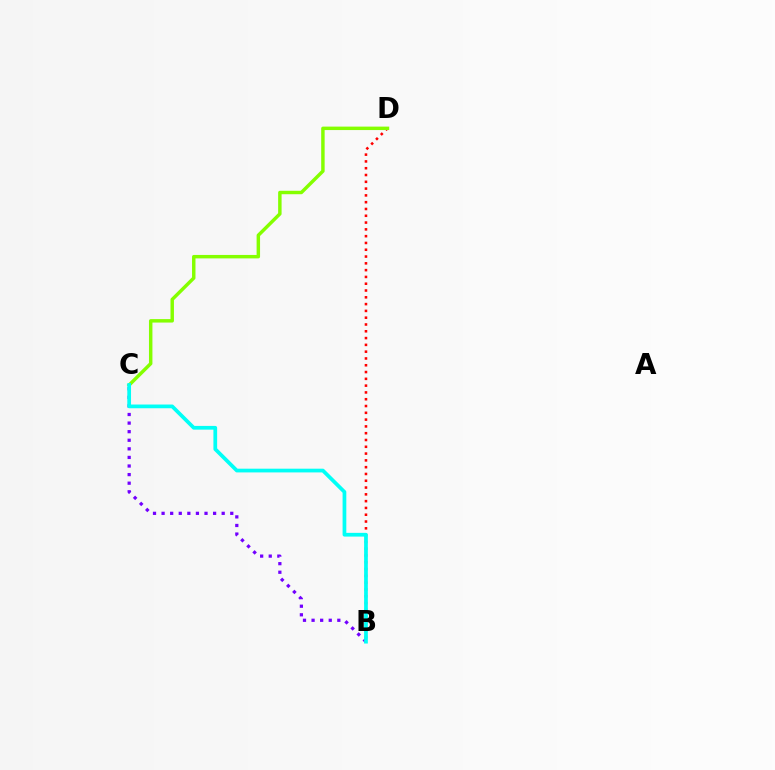{('B', 'D'): [{'color': '#ff0000', 'line_style': 'dotted', 'thickness': 1.85}], ('B', 'C'): [{'color': '#7200ff', 'line_style': 'dotted', 'thickness': 2.33}, {'color': '#00fff6', 'line_style': 'solid', 'thickness': 2.68}], ('C', 'D'): [{'color': '#84ff00', 'line_style': 'solid', 'thickness': 2.48}]}